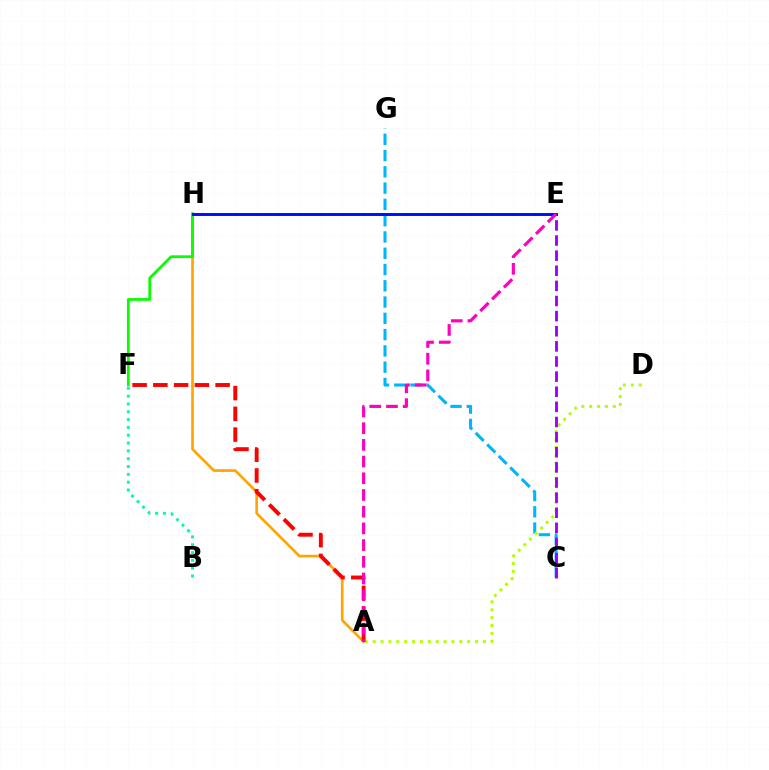{('A', 'H'): [{'color': '#ffa500', 'line_style': 'solid', 'thickness': 1.92}], ('C', 'G'): [{'color': '#00b5ff', 'line_style': 'dashed', 'thickness': 2.21}], ('A', 'D'): [{'color': '#b3ff00', 'line_style': 'dotted', 'thickness': 2.14}], ('C', 'E'): [{'color': '#9b00ff', 'line_style': 'dashed', 'thickness': 2.05}], ('A', 'F'): [{'color': '#ff0000', 'line_style': 'dashed', 'thickness': 2.82}], ('F', 'H'): [{'color': '#08ff00', 'line_style': 'solid', 'thickness': 1.98}], ('E', 'H'): [{'color': '#0010ff', 'line_style': 'solid', 'thickness': 2.14}], ('B', 'F'): [{'color': '#00ff9d', 'line_style': 'dotted', 'thickness': 2.12}], ('A', 'E'): [{'color': '#ff00bd', 'line_style': 'dashed', 'thickness': 2.27}]}